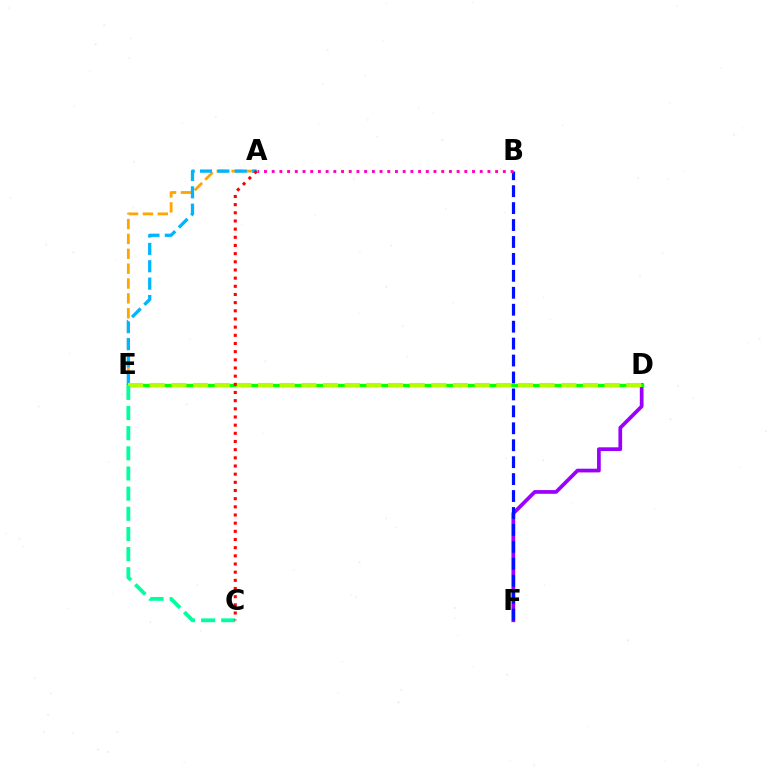{('D', 'F'): [{'color': '#9b00ff', 'line_style': 'solid', 'thickness': 2.68}], ('D', 'E'): [{'color': '#08ff00', 'line_style': 'solid', 'thickness': 2.44}, {'color': '#b3ff00', 'line_style': 'dashed', 'thickness': 2.94}], ('A', 'E'): [{'color': '#ffa500', 'line_style': 'dashed', 'thickness': 2.02}, {'color': '#00b5ff', 'line_style': 'dashed', 'thickness': 2.36}], ('B', 'F'): [{'color': '#0010ff', 'line_style': 'dashed', 'thickness': 2.3}], ('C', 'E'): [{'color': '#00ff9d', 'line_style': 'dashed', 'thickness': 2.74}], ('A', 'B'): [{'color': '#ff00bd', 'line_style': 'dotted', 'thickness': 2.09}], ('A', 'C'): [{'color': '#ff0000', 'line_style': 'dotted', 'thickness': 2.22}]}